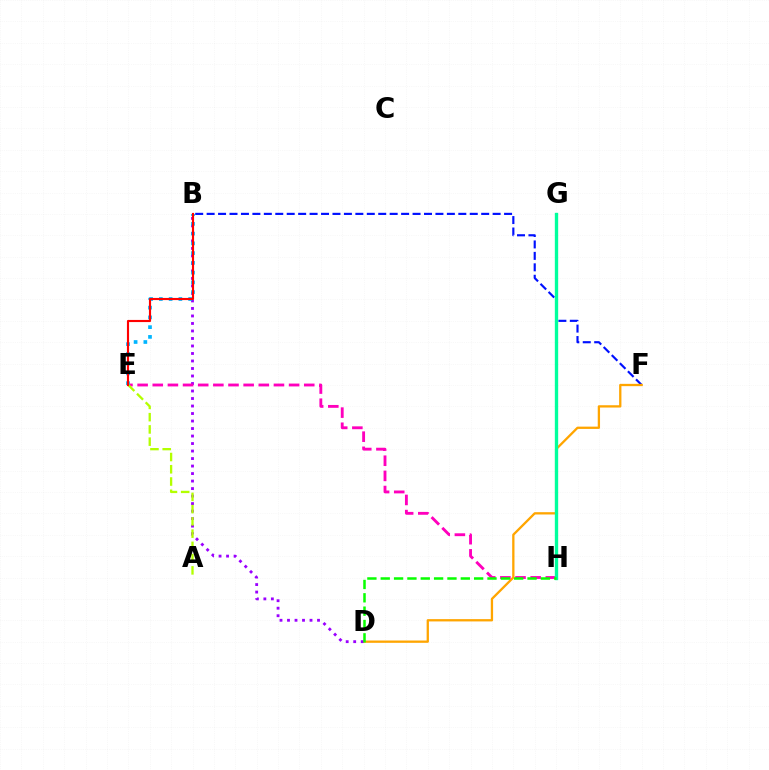{('B', 'F'): [{'color': '#0010ff', 'line_style': 'dashed', 'thickness': 1.55}], ('D', 'F'): [{'color': '#ffa500', 'line_style': 'solid', 'thickness': 1.65}], ('B', 'D'): [{'color': '#9b00ff', 'line_style': 'dotted', 'thickness': 2.04}], ('E', 'H'): [{'color': '#ff00bd', 'line_style': 'dashed', 'thickness': 2.06}], ('B', 'E'): [{'color': '#00b5ff', 'line_style': 'dotted', 'thickness': 2.65}, {'color': '#ff0000', 'line_style': 'solid', 'thickness': 1.54}], ('G', 'H'): [{'color': '#00ff9d', 'line_style': 'solid', 'thickness': 2.41}], ('A', 'E'): [{'color': '#b3ff00', 'line_style': 'dashed', 'thickness': 1.66}], ('D', 'H'): [{'color': '#08ff00', 'line_style': 'dashed', 'thickness': 1.81}]}